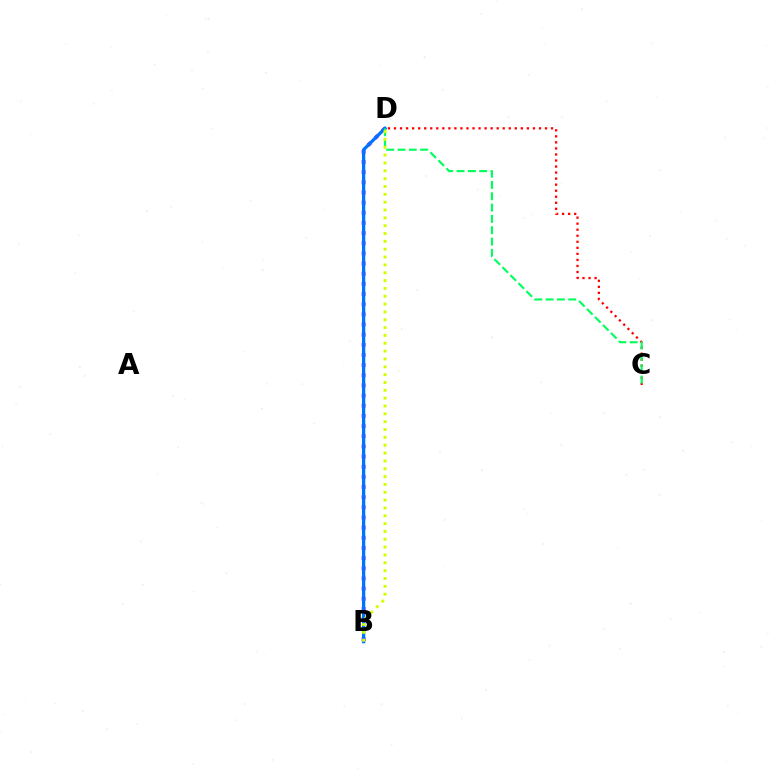{('B', 'D'): [{'color': '#b900ff', 'line_style': 'dotted', 'thickness': 2.76}, {'color': '#0074ff', 'line_style': 'solid', 'thickness': 2.36}, {'color': '#d1ff00', 'line_style': 'dotted', 'thickness': 2.13}], ('C', 'D'): [{'color': '#ff0000', 'line_style': 'dotted', 'thickness': 1.64}, {'color': '#00ff5c', 'line_style': 'dashed', 'thickness': 1.54}]}